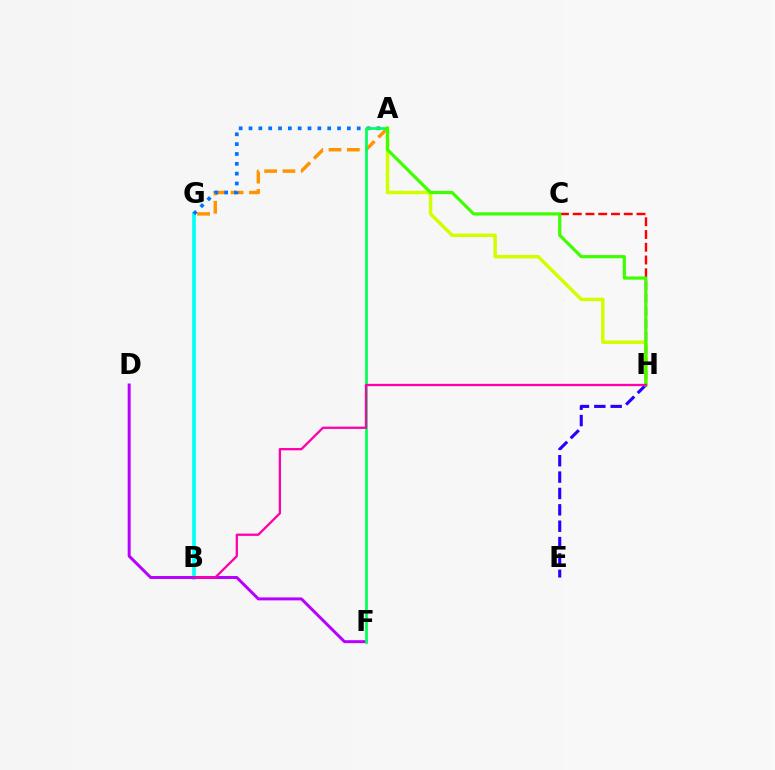{('A', 'G'): [{'color': '#ff9400', 'line_style': 'dashed', 'thickness': 2.49}, {'color': '#0074ff', 'line_style': 'dotted', 'thickness': 2.67}], ('B', 'G'): [{'color': '#00fff6', 'line_style': 'solid', 'thickness': 2.61}], ('D', 'F'): [{'color': '#b900ff', 'line_style': 'solid', 'thickness': 2.14}], ('A', 'H'): [{'color': '#d1ff00', 'line_style': 'solid', 'thickness': 2.52}, {'color': '#3dff00', 'line_style': 'solid', 'thickness': 2.3}], ('E', 'H'): [{'color': '#2500ff', 'line_style': 'dashed', 'thickness': 2.22}], ('A', 'F'): [{'color': '#00ff5c', 'line_style': 'solid', 'thickness': 1.95}], ('C', 'H'): [{'color': '#ff0000', 'line_style': 'dashed', 'thickness': 1.73}], ('B', 'H'): [{'color': '#ff00ac', 'line_style': 'solid', 'thickness': 1.65}]}